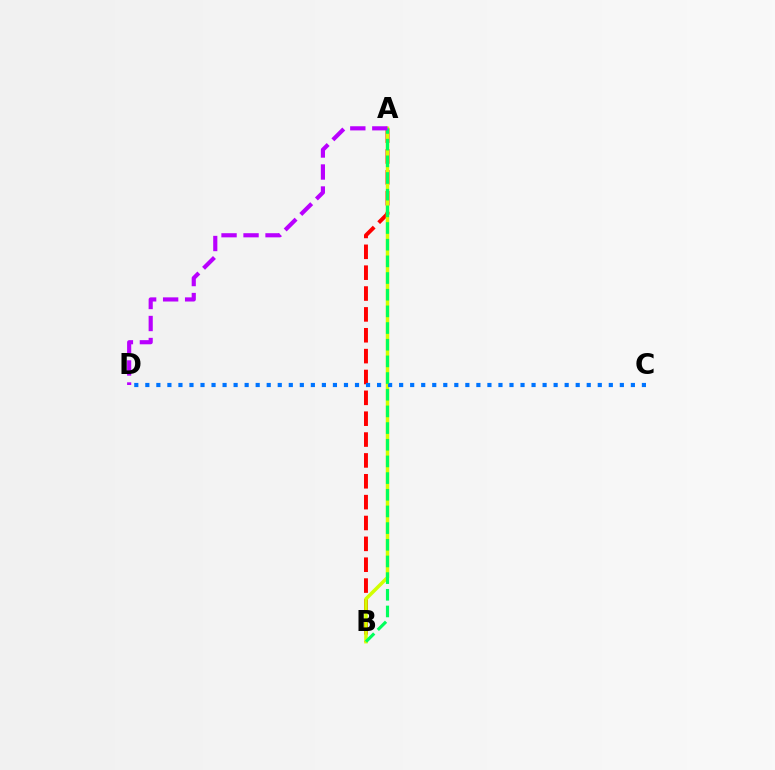{('A', 'B'): [{'color': '#ff0000', 'line_style': 'dashed', 'thickness': 2.83}, {'color': '#d1ff00', 'line_style': 'solid', 'thickness': 2.51}, {'color': '#00ff5c', 'line_style': 'dashed', 'thickness': 2.26}], ('C', 'D'): [{'color': '#0074ff', 'line_style': 'dotted', 'thickness': 3.0}], ('A', 'D'): [{'color': '#b900ff', 'line_style': 'dashed', 'thickness': 2.99}]}